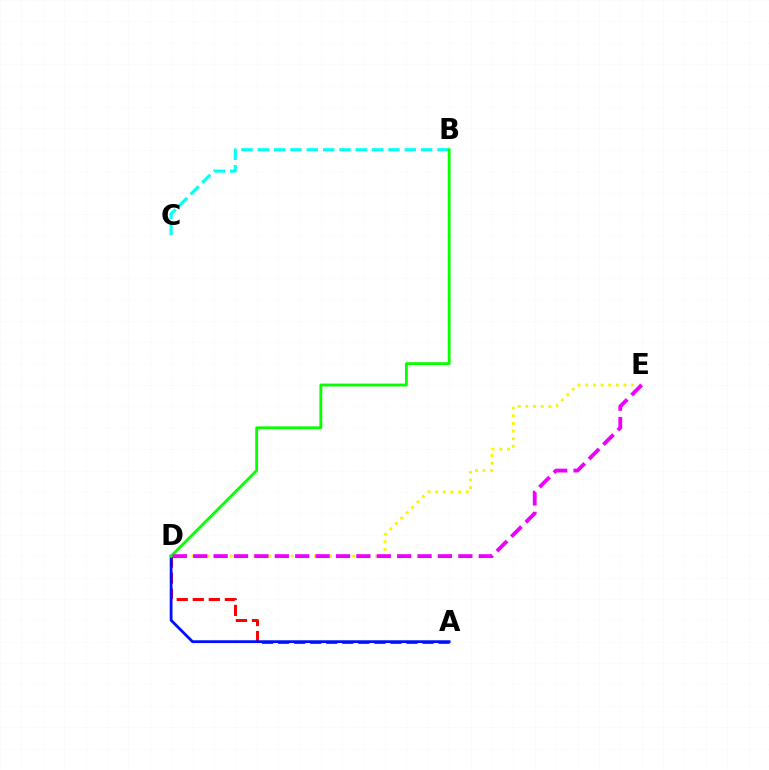{('A', 'D'): [{'color': '#ff0000', 'line_style': 'dashed', 'thickness': 2.18}, {'color': '#0010ff', 'line_style': 'solid', 'thickness': 2.01}], ('B', 'C'): [{'color': '#00fff6', 'line_style': 'dashed', 'thickness': 2.22}], ('D', 'E'): [{'color': '#fcf500', 'line_style': 'dotted', 'thickness': 2.08}, {'color': '#ee00ff', 'line_style': 'dashed', 'thickness': 2.77}], ('B', 'D'): [{'color': '#08ff00', 'line_style': 'solid', 'thickness': 2.06}]}